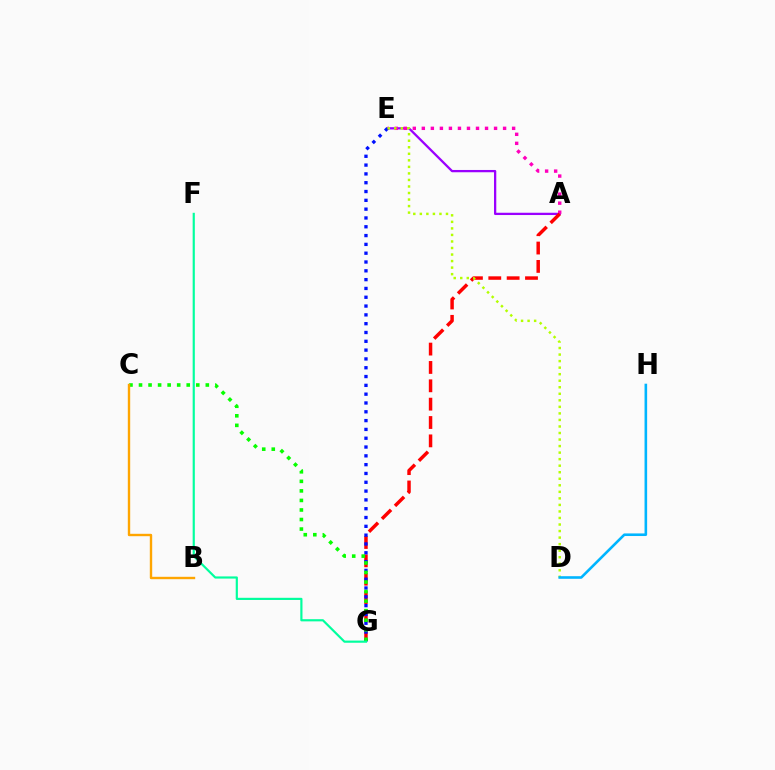{('A', 'E'): [{'color': '#9b00ff', 'line_style': 'solid', 'thickness': 1.64}, {'color': '#ff00bd', 'line_style': 'dotted', 'thickness': 2.45}], ('A', 'G'): [{'color': '#ff0000', 'line_style': 'dashed', 'thickness': 2.49}], ('E', 'G'): [{'color': '#0010ff', 'line_style': 'dotted', 'thickness': 2.39}], ('C', 'G'): [{'color': '#08ff00', 'line_style': 'dotted', 'thickness': 2.59}], ('B', 'C'): [{'color': '#ffa500', 'line_style': 'solid', 'thickness': 1.72}], ('D', 'E'): [{'color': '#b3ff00', 'line_style': 'dotted', 'thickness': 1.78}], ('D', 'H'): [{'color': '#00b5ff', 'line_style': 'solid', 'thickness': 1.88}], ('F', 'G'): [{'color': '#00ff9d', 'line_style': 'solid', 'thickness': 1.56}]}